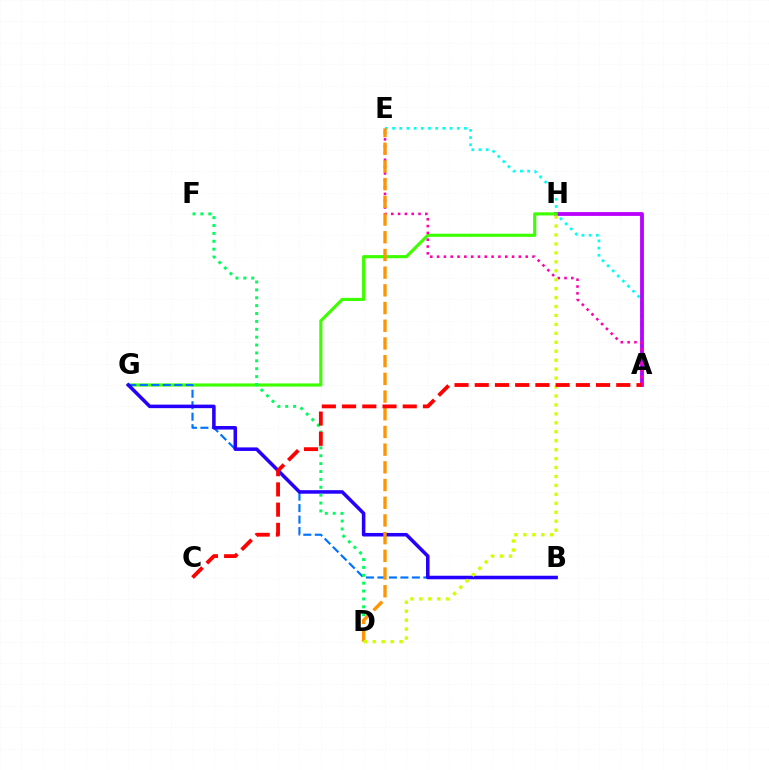{('A', 'E'): [{'color': '#00fff6', 'line_style': 'dotted', 'thickness': 1.95}, {'color': '#ff00ac', 'line_style': 'dotted', 'thickness': 1.85}], ('A', 'H'): [{'color': '#b900ff', 'line_style': 'solid', 'thickness': 2.73}], ('G', 'H'): [{'color': '#3dff00', 'line_style': 'solid', 'thickness': 2.26}], ('B', 'G'): [{'color': '#0074ff', 'line_style': 'dashed', 'thickness': 1.56}, {'color': '#2500ff', 'line_style': 'solid', 'thickness': 2.54}], ('D', 'F'): [{'color': '#00ff5c', 'line_style': 'dotted', 'thickness': 2.14}], ('D', 'E'): [{'color': '#ff9400', 'line_style': 'dashed', 'thickness': 2.4}], ('D', 'H'): [{'color': '#d1ff00', 'line_style': 'dotted', 'thickness': 2.43}], ('A', 'C'): [{'color': '#ff0000', 'line_style': 'dashed', 'thickness': 2.75}]}